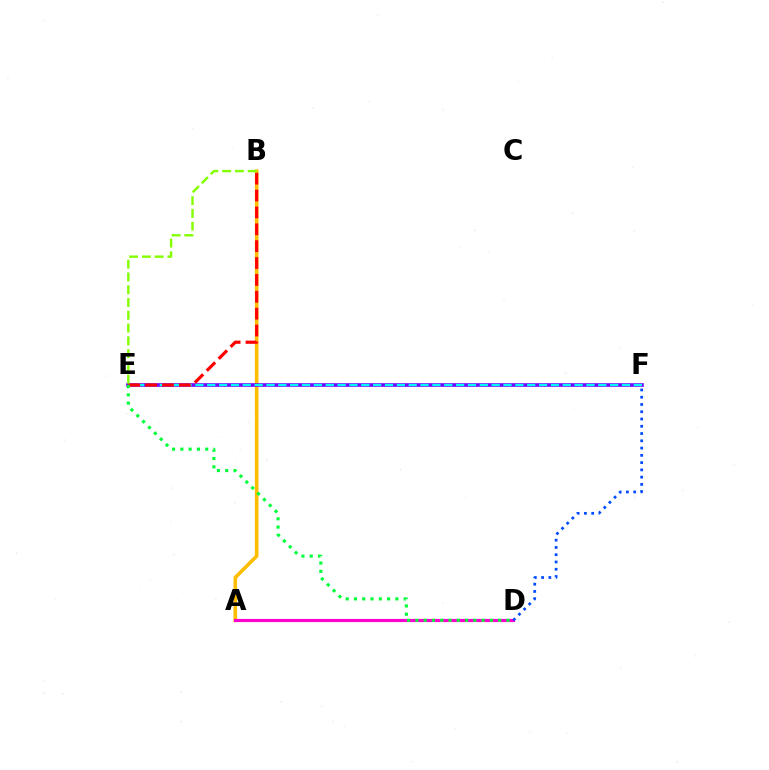{('A', 'B'): [{'color': '#ffbd00', 'line_style': 'solid', 'thickness': 2.59}], ('E', 'F'): [{'color': '#7200ff', 'line_style': 'solid', 'thickness': 2.59}, {'color': '#00fff6', 'line_style': 'dashed', 'thickness': 1.61}], ('A', 'D'): [{'color': '#ff00cf', 'line_style': 'solid', 'thickness': 2.27}], ('B', 'E'): [{'color': '#ff0000', 'line_style': 'dashed', 'thickness': 2.29}, {'color': '#84ff00', 'line_style': 'dashed', 'thickness': 1.74}], ('D', 'E'): [{'color': '#00ff39', 'line_style': 'dotted', 'thickness': 2.25}], ('D', 'F'): [{'color': '#004bff', 'line_style': 'dotted', 'thickness': 1.97}]}